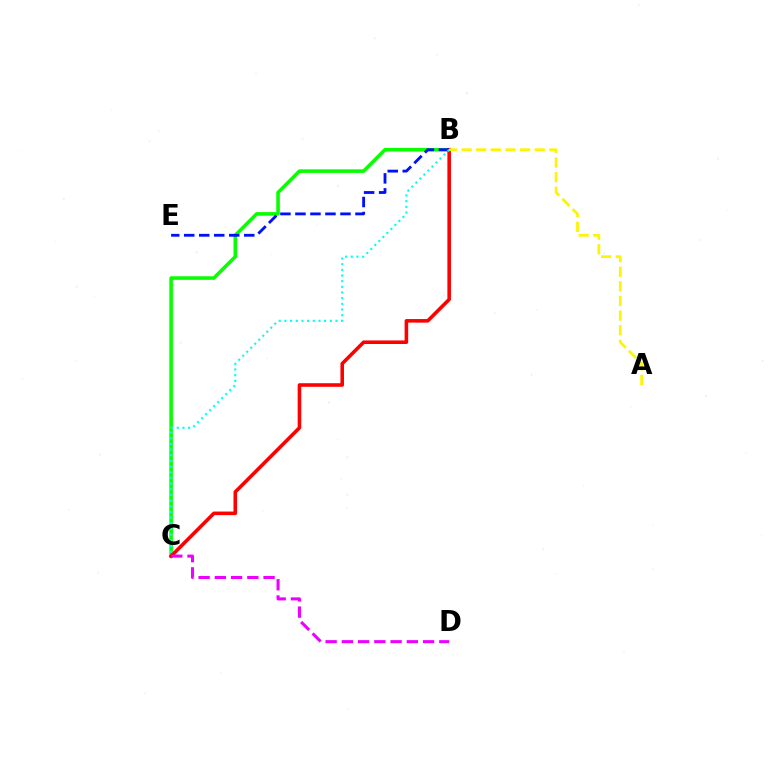{('B', 'C'): [{'color': '#08ff00', 'line_style': 'solid', 'thickness': 2.57}, {'color': '#ff0000', 'line_style': 'solid', 'thickness': 2.57}, {'color': '#00fff6', 'line_style': 'dotted', 'thickness': 1.54}], ('B', 'E'): [{'color': '#0010ff', 'line_style': 'dashed', 'thickness': 2.04}], ('C', 'D'): [{'color': '#ee00ff', 'line_style': 'dashed', 'thickness': 2.21}], ('A', 'B'): [{'color': '#fcf500', 'line_style': 'dashed', 'thickness': 1.99}]}